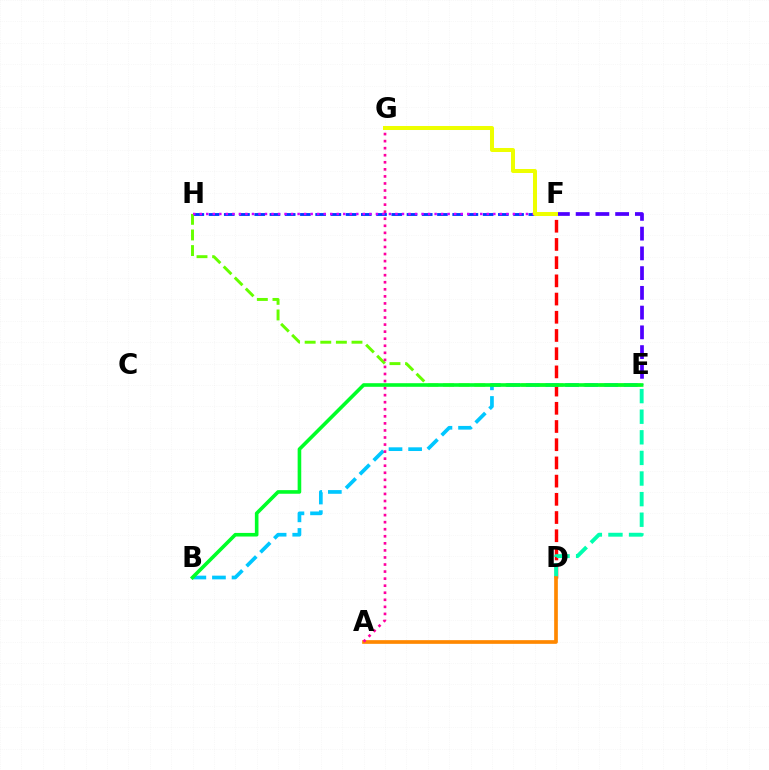{('D', 'F'): [{'color': '#ff0000', 'line_style': 'dashed', 'thickness': 2.47}], ('F', 'H'): [{'color': '#003fff', 'line_style': 'dashed', 'thickness': 2.07}, {'color': '#d600ff', 'line_style': 'dotted', 'thickness': 1.77}], ('D', 'E'): [{'color': '#00ffaf', 'line_style': 'dashed', 'thickness': 2.8}], ('E', 'F'): [{'color': '#4f00ff', 'line_style': 'dashed', 'thickness': 2.68}], ('E', 'H'): [{'color': '#66ff00', 'line_style': 'dashed', 'thickness': 2.12}], ('B', 'E'): [{'color': '#00c7ff', 'line_style': 'dashed', 'thickness': 2.66}, {'color': '#00ff27', 'line_style': 'solid', 'thickness': 2.6}], ('A', 'D'): [{'color': '#ff8800', 'line_style': 'solid', 'thickness': 2.65}], ('A', 'G'): [{'color': '#ff00a0', 'line_style': 'dotted', 'thickness': 1.92}], ('F', 'G'): [{'color': '#eeff00', 'line_style': 'solid', 'thickness': 2.88}]}